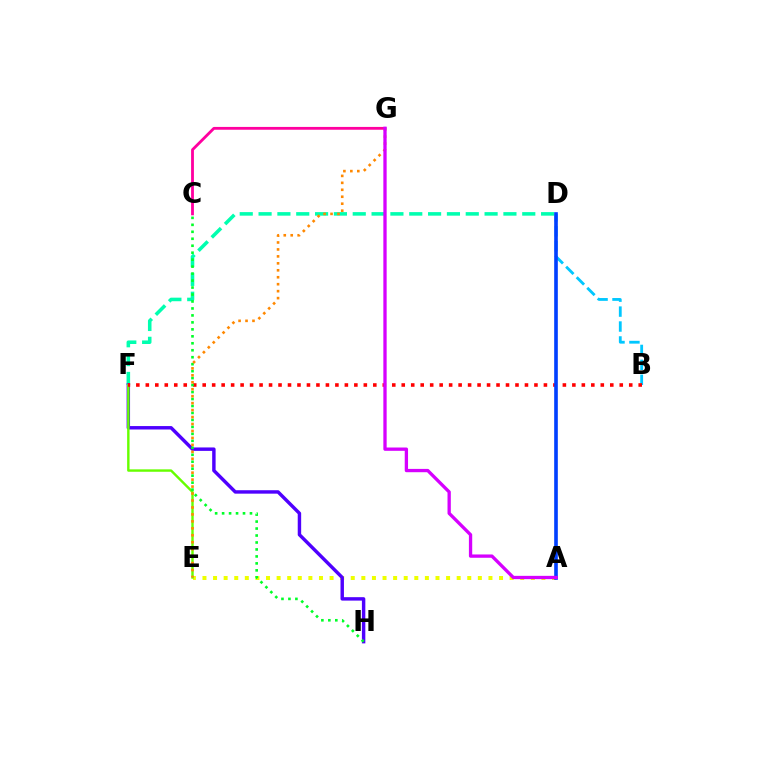{('A', 'E'): [{'color': '#eeff00', 'line_style': 'dotted', 'thickness': 2.88}], ('B', 'D'): [{'color': '#00c7ff', 'line_style': 'dashed', 'thickness': 2.03}], ('D', 'F'): [{'color': '#00ffaf', 'line_style': 'dashed', 'thickness': 2.56}], ('F', 'H'): [{'color': '#4f00ff', 'line_style': 'solid', 'thickness': 2.47}], ('E', 'F'): [{'color': '#66ff00', 'line_style': 'solid', 'thickness': 1.74}], ('B', 'F'): [{'color': '#ff0000', 'line_style': 'dotted', 'thickness': 2.58}], ('C', 'H'): [{'color': '#00ff27', 'line_style': 'dotted', 'thickness': 1.89}], ('C', 'G'): [{'color': '#ff00a0', 'line_style': 'solid', 'thickness': 2.03}], ('E', 'G'): [{'color': '#ff8800', 'line_style': 'dotted', 'thickness': 1.89}], ('A', 'D'): [{'color': '#003fff', 'line_style': 'solid', 'thickness': 2.61}], ('A', 'G'): [{'color': '#d600ff', 'line_style': 'solid', 'thickness': 2.38}]}